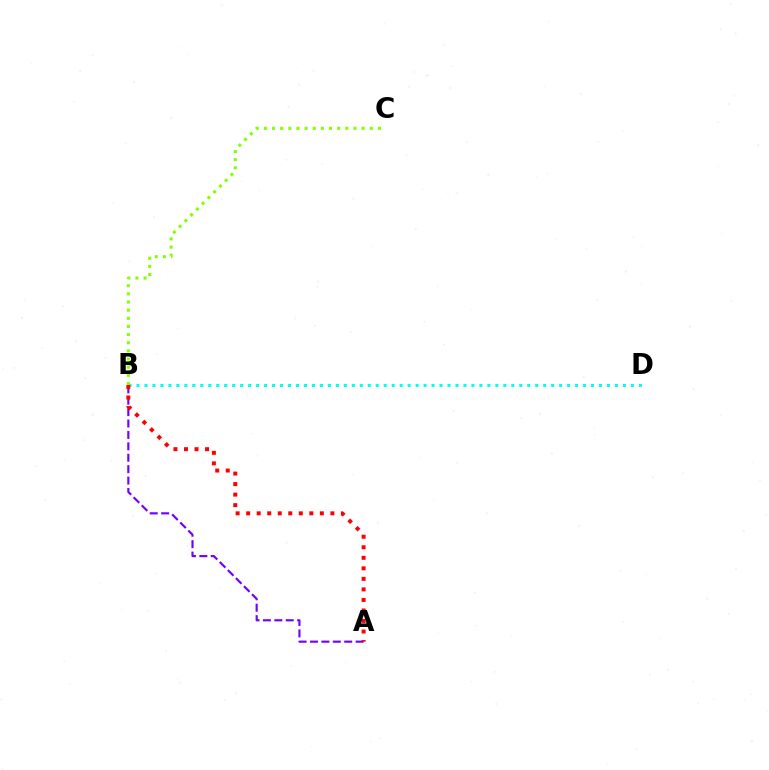{('A', 'B'): [{'color': '#7200ff', 'line_style': 'dashed', 'thickness': 1.55}, {'color': '#ff0000', 'line_style': 'dotted', 'thickness': 2.86}], ('B', 'D'): [{'color': '#00fff6', 'line_style': 'dotted', 'thickness': 2.17}], ('B', 'C'): [{'color': '#84ff00', 'line_style': 'dotted', 'thickness': 2.21}]}